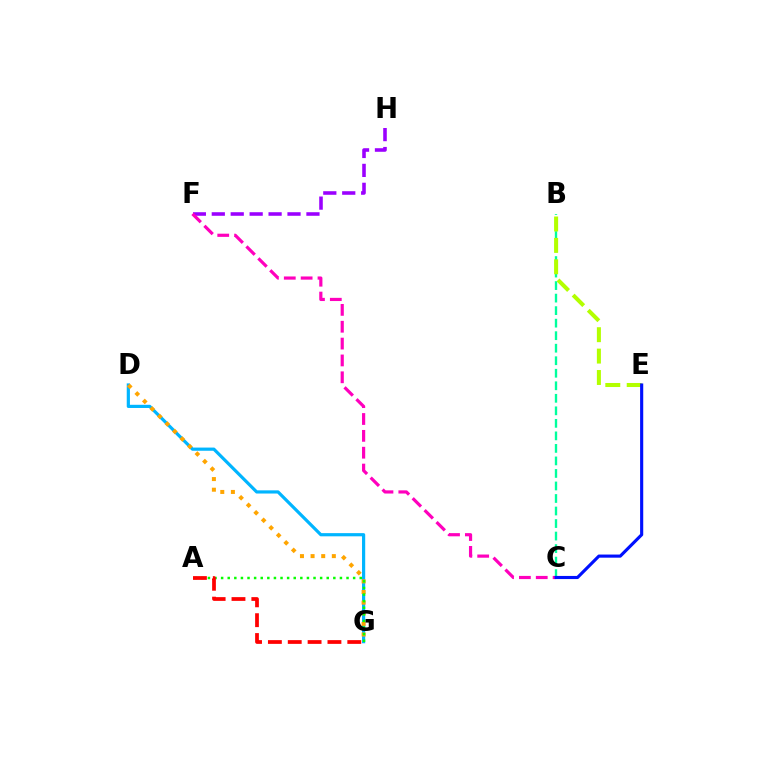{('D', 'G'): [{'color': '#00b5ff', 'line_style': 'solid', 'thickness': 2.29}, {'color': '#ffa500', 'line_style': 'dotted', 'thickness': 2.89}], ('B', 'C'): [{'color': '#00ff9d', 'line_style': 'dashed', 'thickness': 1.7}], ('F', 'H'): [{'color': '#9b00ff', 'line_style': 'dashed', 'thickness': 2.57}], ('A', 'G'): [{'color': '#08ff00', 'line_style': 'dotted', 'thickness': 1.79}, {'color': '#ff0000', 'line_style': 'dashed', 'thickness': 2.7}], ('C', 'F'): [{'color': '#ff00bd', 'line_style': 'dashed', 'thickness': 2.29}], ('B', 'E'): [{'color': '#b3ff00', 'line_style': 'dashed', 'thickness': 2.91}], ('C', 'E'): [{'color': '#0010ff', 'line_style': 'solid', 'thickness': 2.25}]}